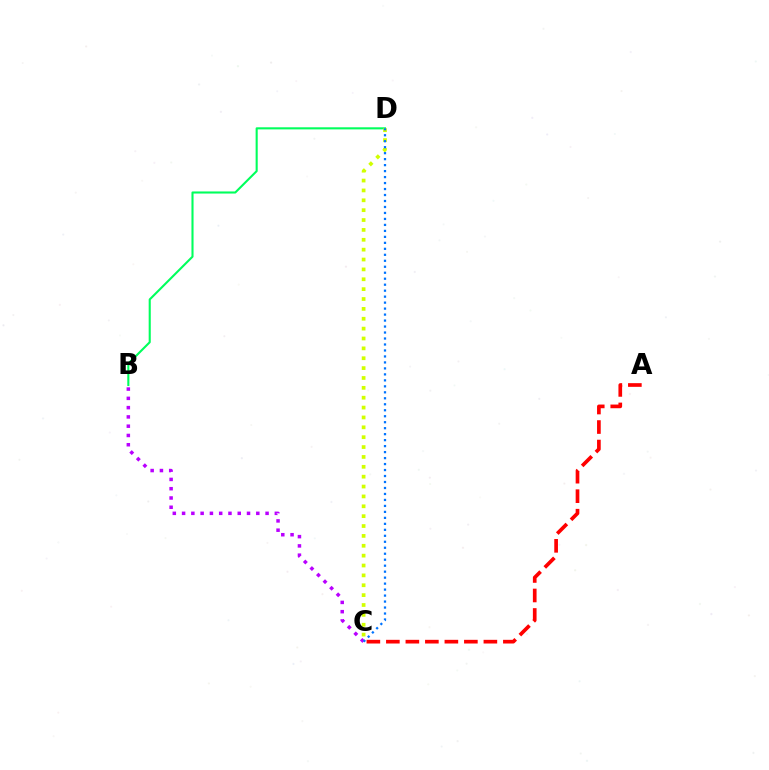{('B', 'D'): [{'color': '#00ff5c', 'line_style': 'solid', 'thickness': 1.51}], ('B', 'C'): [{'color': '#b900ff', 'line_style': 'dotted', 'thickness': 2.52}], ('C', 'D'): [{'color': '#d1ff00', 'line_style': 'dotted', 'thickness': 2.68}, {'color': '#0074ff', 'line_style': 'dotted', 'thickness': 1.62}], ('A', 'C'): [{'color': '#ff0000', 'line_style': 'dashed', 'thickness': 2.65}]}